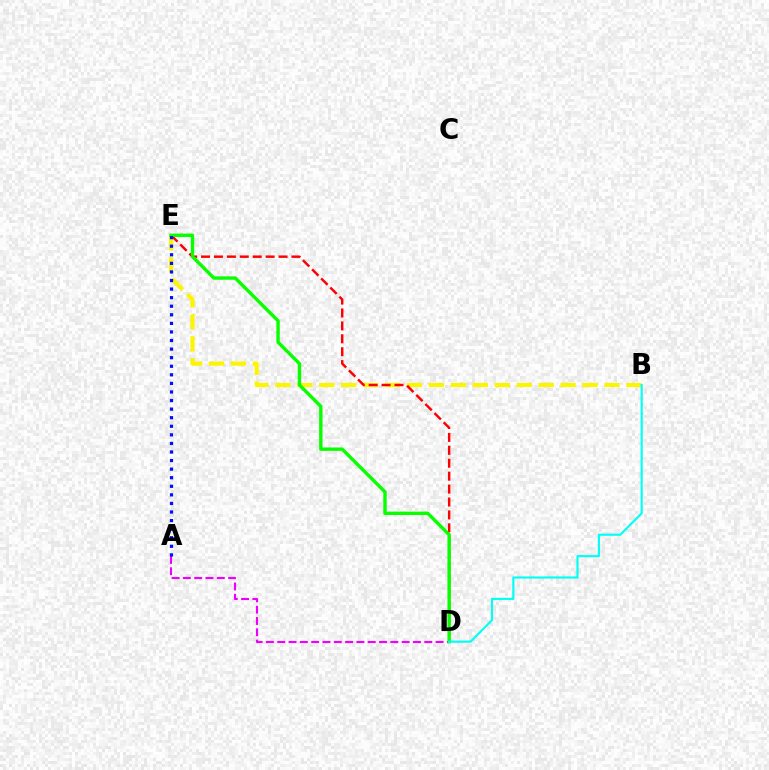{('B', 'E'): [{'color': '#fcf500', 'line_style': 'dashed', 'thickness': 2.98}], ('A', 'D'): [{'color': '#ee00ff', 'line_style': 'dashed', 'thickness': 1.54}], ('D', 'E'): [{'color': '#ff0000', 'line_style': 'dashed', 'thickness': 1.76}, {'color': '#08ff00', 'line_style': 'solid', 'thickness': 2.44}], ('A', 'E'): [{'color': '#0010ff', 'line_style': 'dotted', 'thickness': 2.33}], ('B', 'D'): [{'color': '#00fff6', 'line_style': 'solid', 'thickness': 1.54}]}